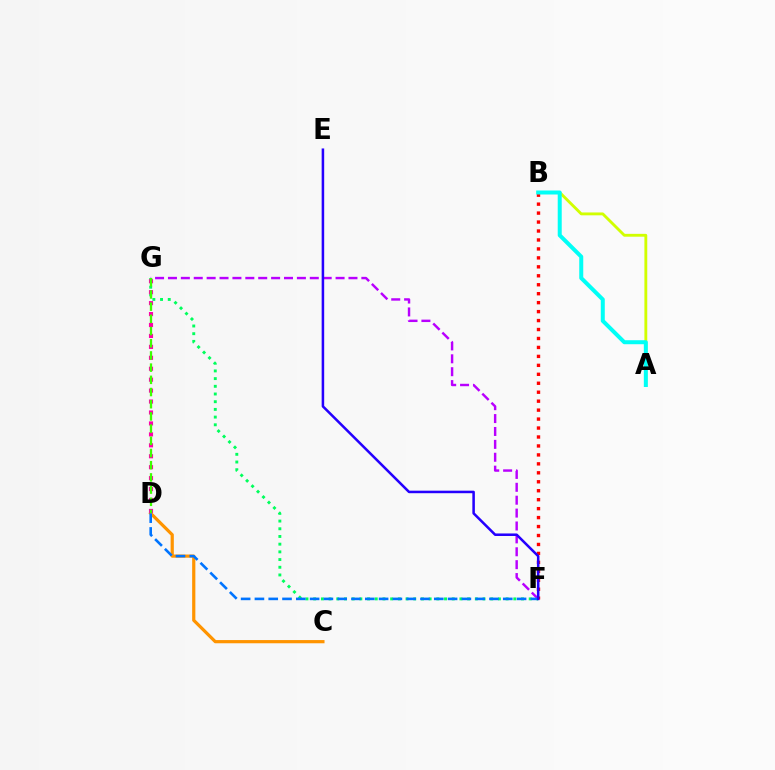{('C', 'D'): [{'color': '#ff9400', 'line_style': 'solid', 'thickness': 2.31}], ('F', 'G'): [{'color': '#00ff5c', 'line_style': 'dotted', 'thickness': 2.09}, {'color': '#b900ff', 'line_style': 'dashed', 'thickness': 1.75}], ('B', 'F'): [{'color': '#ff0000', 'line_style': 'dotted', 'thickness': 2.43}], ('A', 'B'): [{'color': '#d1ff00', 'line_style': 'solid', 'thickness': 2.05}, {'color': '#00fff6', 'line_style': 'solid', 'thickness': 2.88}], ('D', 'G'): [{'color': '#ff00ac', 'line_style': 'dotted', 'thickness': 2.97}, {'color': '#3dff00', 'line_style': 'dashed', 'thickness': 1.66}], ('D', 'F'): [{'color': '#0074ff', 'line_style': 'dashed', 'thickness': 1.87}], ('E', 'F'): [{'color': '#2500ff', 'line_style': 'solid', 'thickness': 1.82}]}